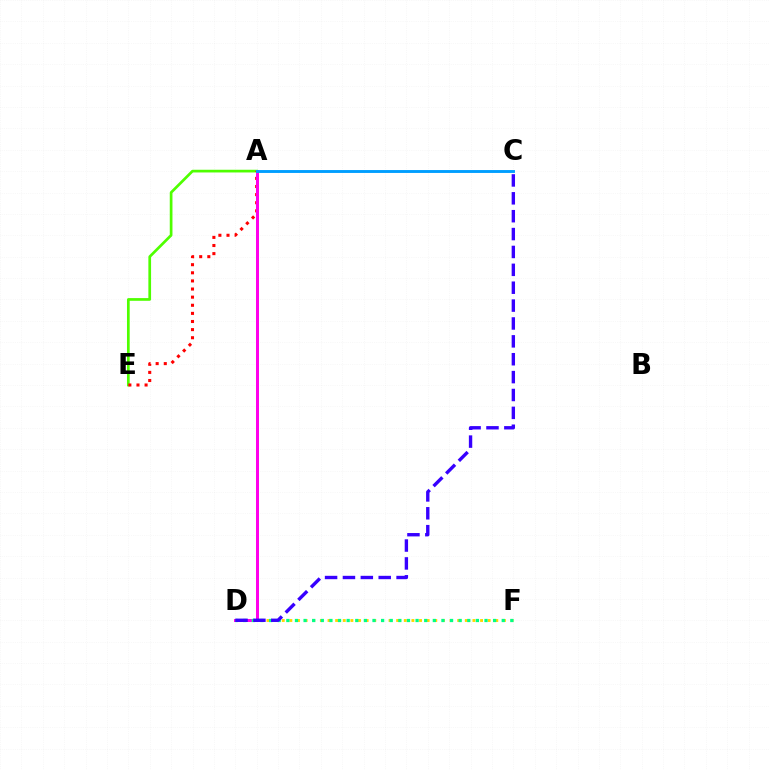{('D', 'F'): [{'color': '#ffd500', 'line_style': 'dotted', 'thickness': 2.07}, {'color': '#00ff86', 'line_style': 'dotted', 'thickness': 2.34}], ('A', 'E'): [{'color': '#4fff00', 'line_style': 'solid', 'thickness': 1.95}, {'color': '#ff0000', 'line_style': 'dotted', 'thickness': 2.2}], ('A', 'D'): [{'color': '#ff00ed', 'line_style': 'solid', 'thickness': 2.17}], ('C', 'D'): [{'color': '#3700ff', 'line_style': 'dashed', 'thickness': 2.43}], ('A', 'C'): [{'color': '#009eff', 'line_style': 'solid', 'thickness': 2.08}]}